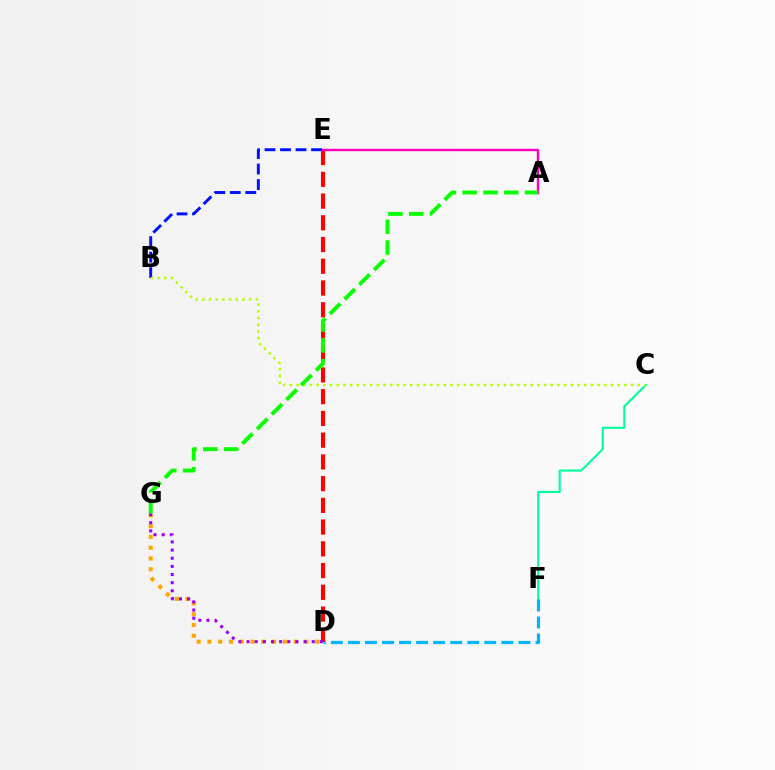{('D', 'G'): [{'color': '#ffa500', 'line_style': 'dotted', 'thickness': 2.93}, {'color': '#9b00ff', 'line_style': 'dotted', 'thickness': 2.21}], ('B', 'E'): [{'color': '#0010ff', 'line_style': 'dashed', 'thickness': 2.11}], ('C', 'F'): [{'color': '#00ff9d', 'line_style': 'solid', 'thickness': 1.53}], ('D', 'F'): [{'color': '#00b5ff', 'line_style': 'dashed', 'thickness': 2.32}], ('D', 'E'): [{'color': '#ff0000', 'line_style': 'dashed', 'thickness': 2.95}], ('B', 'C'): [{'color': '#b3ff00', 'line_style': 'dotted', 'thickness': 1.82}], ('A', 'E'): [{'color': '#ff00bd', 'line_style': 'solid', 'thickness': 1.74}], ('A', 'G'): [{'color': '#08ff00', 'line_style': 'dashed', 'thickness': 2.82}]}